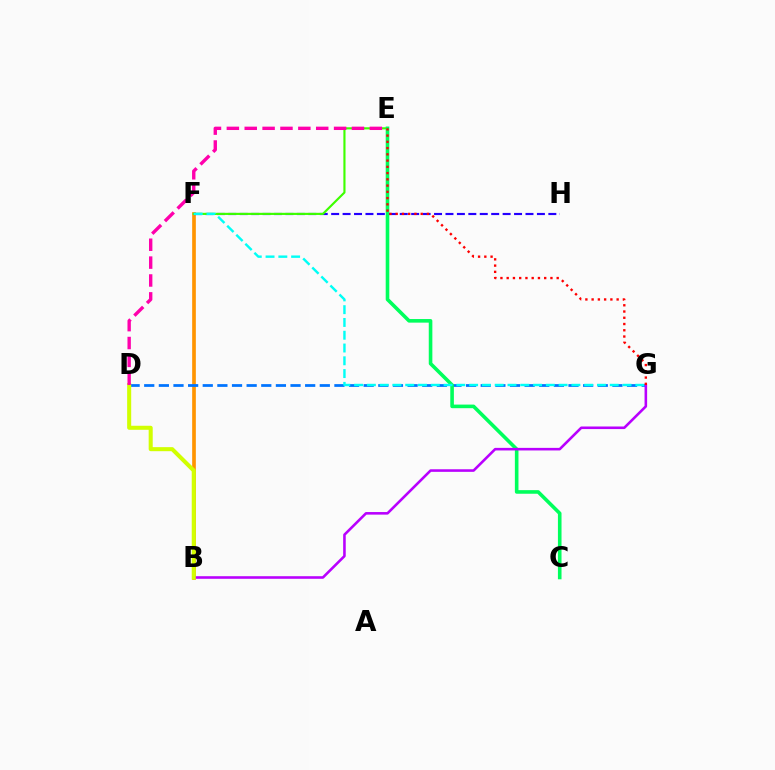{('B', 'F'): [{'color': '#ff9400', 'line_style': 'solid', 'thickness': 2.64}], ('F', 'H'): [{'color': '#2500ff', 'line_style': 'dashed', 'thickness': 1.55}], ('D', 'G'): [{'color': '#0074ff', 'line_style': 'dashed', 'thickness': 1.99}], ('E', 'F'): [{'color': '#3dff00', 'line_style': 'solid', 'thickness': 1.54}], ('C', 'E'): [{'color': '#00ff5c', 'line_style': 'solid', 'thickness': 2.59}], ('B', 'G'): [{'color': '#b900ff', 'line_style': 'solid', 'thickness': 1.86}], ('F', 'G'): [{'color': '#00fff6', 'line_style': 'dashed', 'thickness': 1.74}], ('B', 'D'): [{'color': '#d1ff00', 'line_style': 'solid', 'thickness': 2.91}], ('E', 'G'): [{'color': '#ff0000', 'line_style': 'dotted', 'thickness': 1.7}], ('D', 'E'): [{'color': '#ff00ac', 'line_style': 'dashed', 'thickness': 2.43}]}